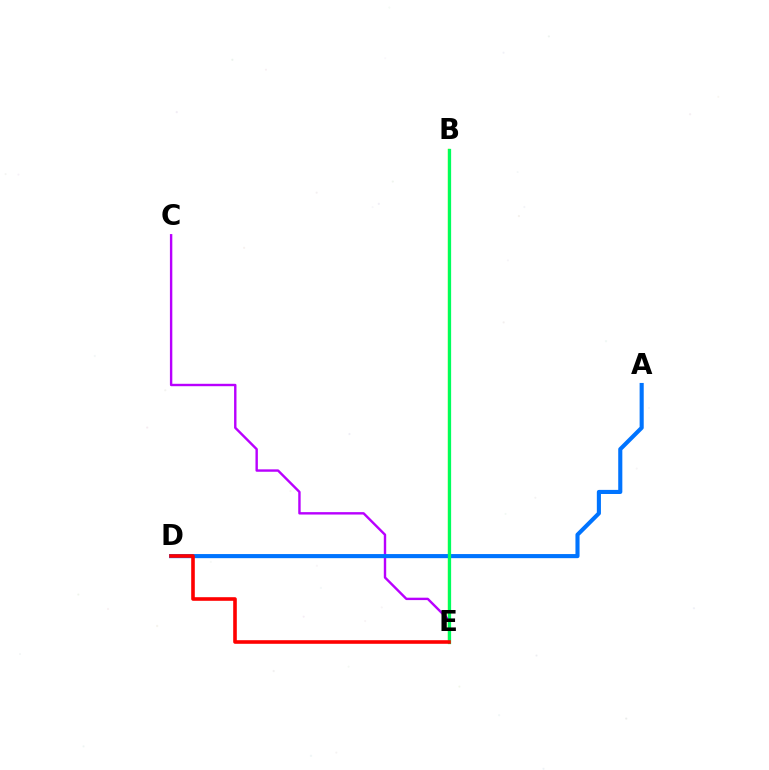{('B', 'E'): [{'color': '#d1ff00', 'line_style': 'solid', 'thickness': 1.7}, {'color': '#00ff5c', 'line_style': 'solid', 'thickness': 2.34}], ('C', 'E'): [{'color': '#b900ff', 'line_style': 'solid', 'thickness': 1.73}], ('A', 'D'): [{'color': '#0074ff', 'line_style': 'solid', 'thickness': 2.96}], ('D', 'E'): [{'color': '#ff0000', 'line_style': 'solid', 'thickness': 2.59}]}